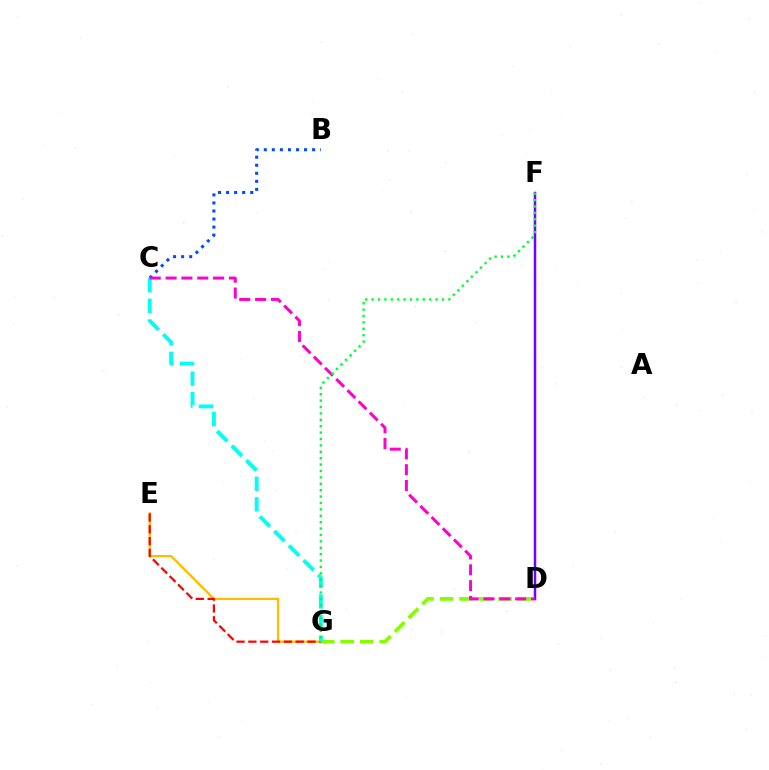{('B', 'C'): [{'color': '#004bff', 'line_style': 'dotted', 'thickness': 2.19}], ('E', 'G'): [{'color': '#ffbd00', 'line_style': 'solid', 'thickness': 1.66}, {'color': '#ff0000', 'line_style': 'dashed', 'thickness': 1.61}], ('D', 'F'): [{'color': '#7200ff', 'line_style': 'solid', 'thickness': 1.79}], ('D', 'G'): [{'color': '#84ff00', 'line_style': 'dashed', 'thickness': 2.65}], ('C', 'G'): [{'color': '#00fff6', 'line_style': 'dashed', 'thickness': 2.8}], ('C', 'D'): [{'color': '#ff00cf', 'line_style': 'dashed', 'thickness': 2.15}], ('F', 'G'): [{'color': '#00ff39', 'line_style': 'dotted', 'thickness': 1.74}]}